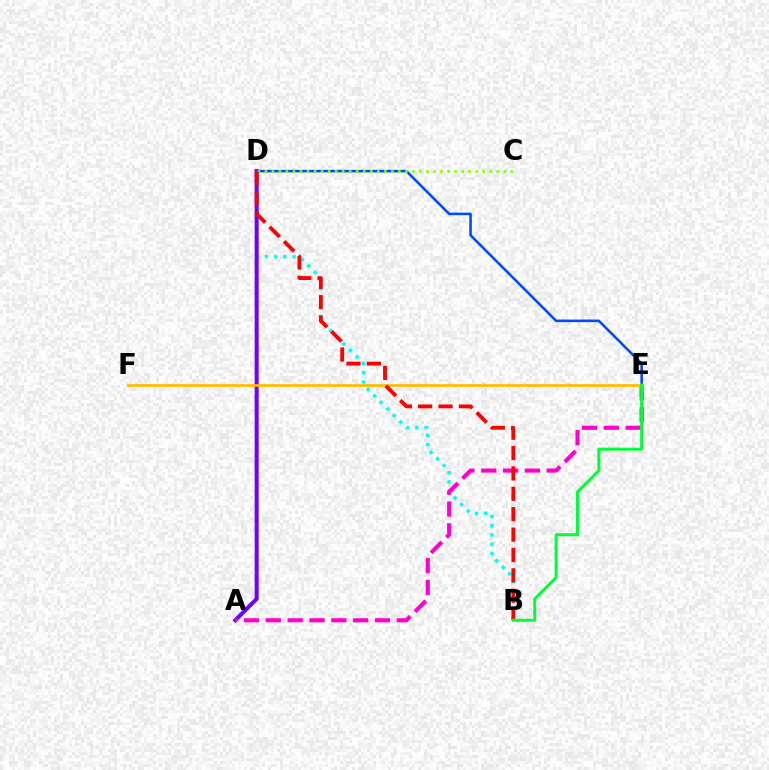{('D', 'E'): [{'color': '#004bff', 'line_style': 'solid', 'thickness': 1.85}], ('B', 'D'): [{'color': '#00fff6', 'line_style': 'dotted', 'thickness': 2.51}, {'color': '#ff0000', 'line_style': 'dashed', 'thickness': 2.77}], ('A', 'D'): [{'color': '#7200ff', 'line_style': 'solid', 'thickness': 2.89}], ('C', 'D'): [{'color': '#84ff00', 'line_style': 'dotted', 'thickness': 1.91}], ('A', 'E'): [{'color': '#ff00cf', 'line_style': 'dashed', 'thickness': 2.97}], ('E', 'F'): [{'color': '#ffbd00', 'line_style': 'solid', 'thickness': 1.98}], ('B', 'E'): [{'color': '#00ff39', 'line_style': 'solid', 'thickness': 2.17}]}